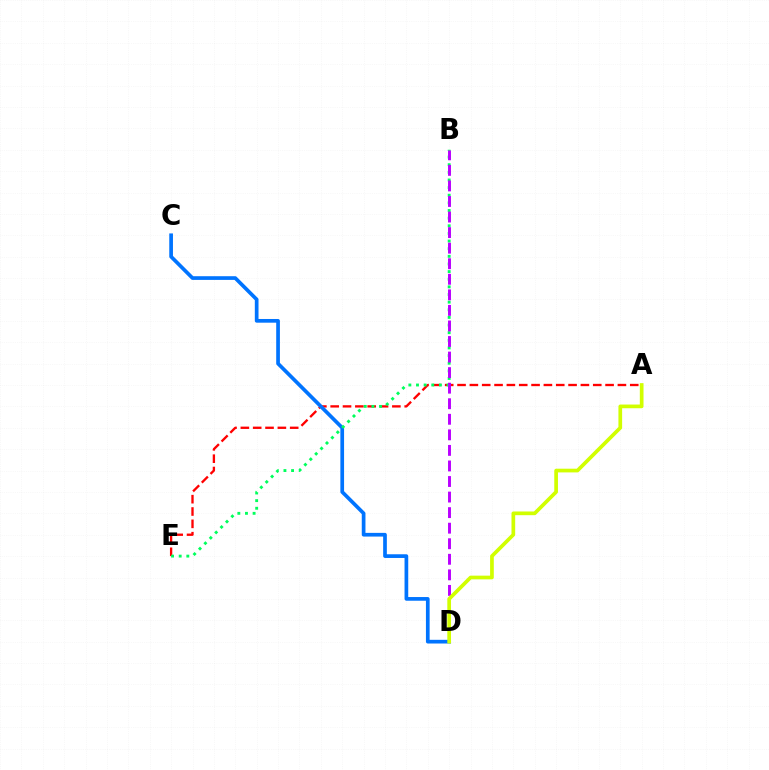{('A', 'E'): [{'color': '#ff0000', 'line_style': 'dashed', 'thickness': 1.68}], ('C', 'D'): [{'color': '#0074ff', 'line_style': 'solid', 'thickness': 2.66}], ('B', 'E'): [{'color': '#00ff5c', 'line_style': 'dotted', 'thickness': 2.07}], ('B', 'D'): [{'color': '#b900ff', 'line_style': 'dashed', 'thickness': 2.11}], ('A', 'D'): [{'color': '#d1ff00', 'line_style': 'solid', 'thickness': 2.67}]}